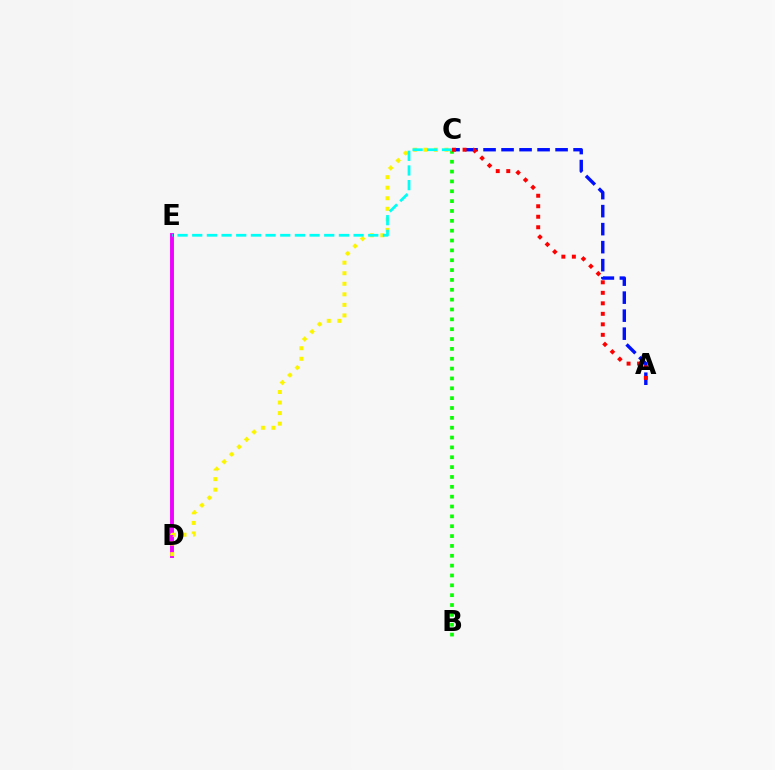{('A', 'C'): [{'color': '#0010ff', 'line_style': 'dashed', 'thickness': 2.45}, {'color': '#ff0000', 'line_style': 'dotted', 'thickness': 2.85}], ('D', 'E'): [{'color': '#ee00ff', 'line_style': 'solid', 'thickness': 2.8}], ('C', 'D'): [{'color': '#fcf500', 'line_style': 'dotted', 'thickness': 2.87}], ('B', 'C'): [{'color': '#08ff00', 'line_style': 'dotted', 'thickness': 2.68}], ('C', 'E'): [{'color': '#00fff6', 'line_style': 'dashed', 'thickness': 1.99}]}